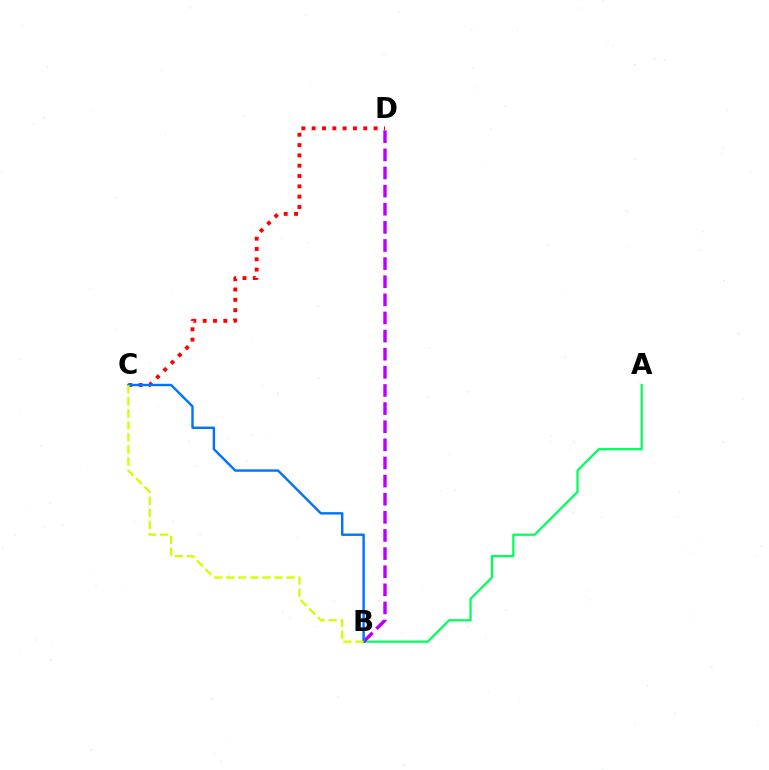{('A', 'B'): [{'color': '#00ff5c', 'line_style': 'solid', 'thickness': 1.62}], ('C', 'D'): [{'color': '#ff0000', 'line_style': 'dotted', 'thickness': 2.8}], ('B', 'D'): [{'color': '#b900ff', 'line_style': 'dashed', 'thickness': 2.46}], ('B', 'C'): [{'color': '#0074ff', 'line_style': 'solid', 'thickness': 1.74}, {'color': '#d1ff00', 'line_style': 'dashed', 'thickness': 1.64}]}